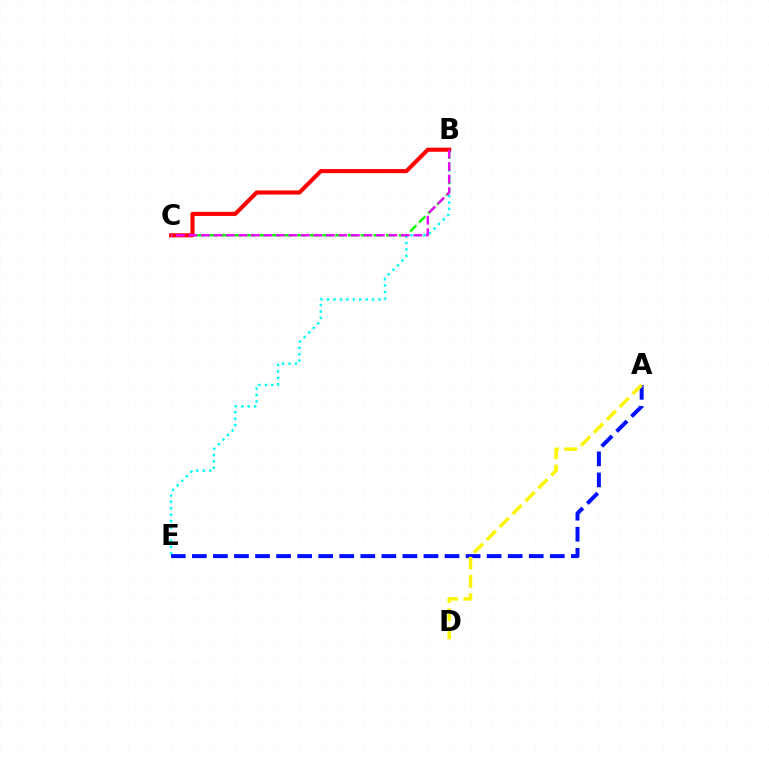{('B', 'E'): [{'color': '#00fff6', 'line_style': 'dotted', 'thickness': 1.75}], ('B', 'C'): [{'color': '#08ff00', 'line_style': 'dashed', 'thickness': 1.73}, {'color': '#ff0000', 'line_style': 'solid', 'thickness': 2.95}, {'color': '#ee00ff', 'line_style': 'dashed', 'thickness': 1.7}], ('A', 'E'): [{'color': '#0010ff', 'line_style': 'dashed', 'thickness': 2.86}], ('A', 'D'): [{'color': '#fcf500', 'line_style': 'dashed', 'thickness': 2.48}]}